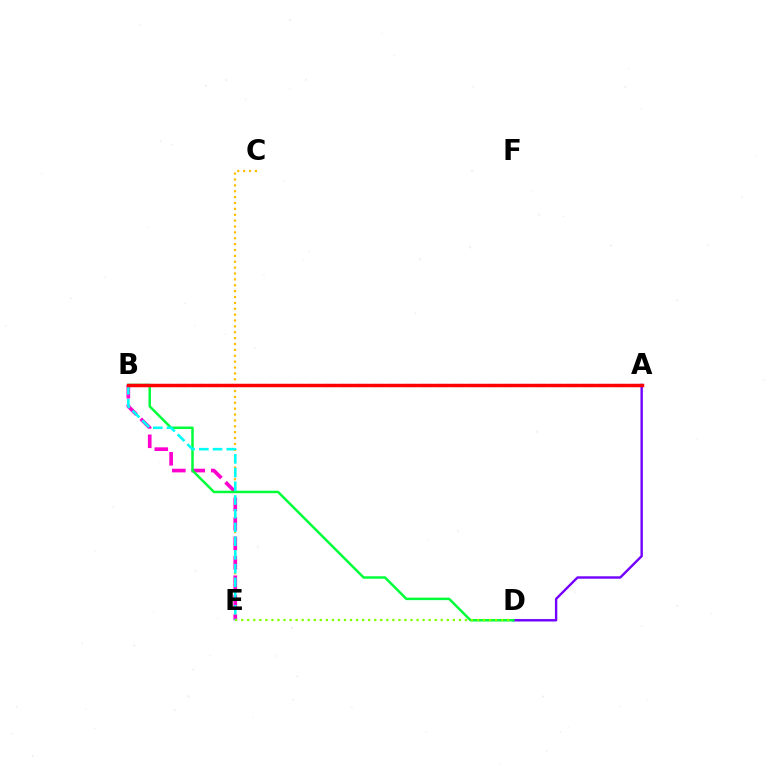{('C', 'E'): [{'color': '#ffbd00', 'line_style': 'dotted', 'thickness': 1.6}], ('A', 'D'): [{'color': '#7200ff', 'line_style': 'solid', 'thickness': 1.73}], ('B', 'E'): [{'color': '#ff00cf', 'line_style': 'dashed', 'thickness': 2.64}, {'color': '#00fff6', 'line_style': 'dashed', 'thickness': 1.86}], ('B', 'D'): [{'color': '#00ff39', 'line_style': 'solid', 'thickness': 1.79}], ('A', 'B'): [{'color': '#004bff', 'line_style': 'dashed', 'thickness': 2.2}, {'color': '#ff0000', 'line_style': 'solid', 'thickness': 2.49}], ('D', 'E'): [{'color': '#84ff00', 'line_style': 'dotted', 'thickness': 1.64}]}